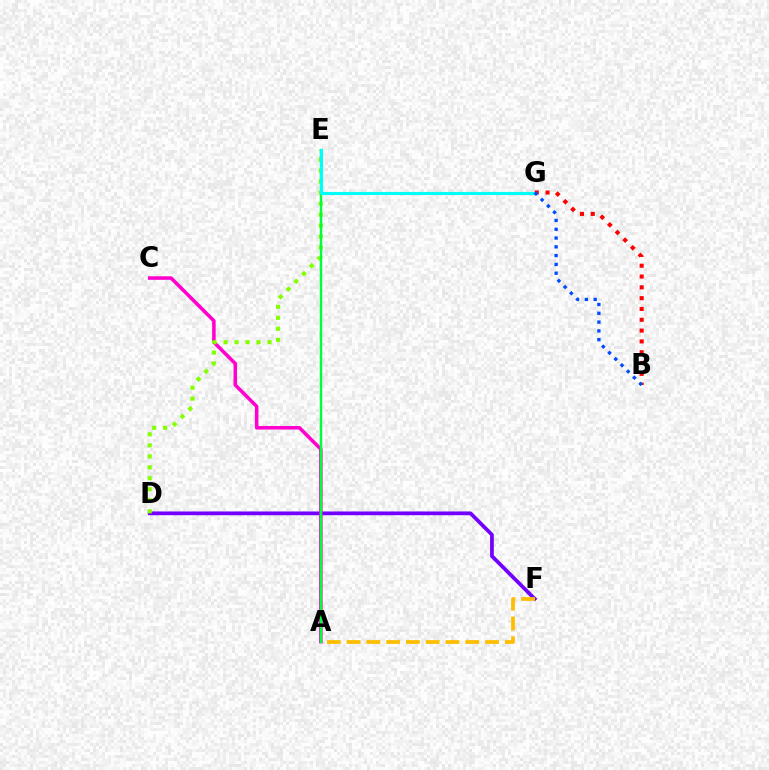{('D', 'F'): [{'color': '#7200ff', 'line_style': 'solid', 'thickness': 2.7}], ('A', 'C'): [{'color': '#ff00cf', 'line_style': 'solid', 'thickness': 2.54}], ('D', 'E'): [{'color': '#84ff00', 'line_style': 'dotted', 'thickness': 2.99}], ('A', 'E'): [{'color': '#00ff39', 'line_style': 'solid', 'thickness': 1.75}], ('B', 'G'): [{'color': '#ff0000', 'line_style': 'dotted', 'thickness': 2.94}, {'color': '#004bff', 'line_style': 'dotted', 'thickness': 2.39}], ('E', 'G'): [{'color': '#00fff6', 'line_style': 'solid', 'thickness': 2.23}], ('A', 'F'): [{'color': '#ffbd00', 'line_style': 'dashed', 'thickness': 2.69}]}